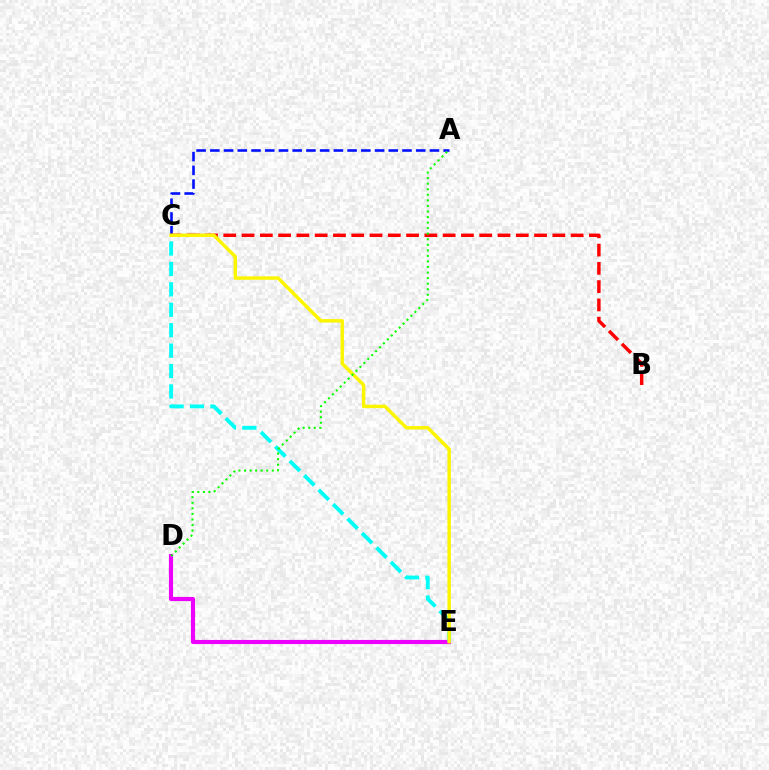{('A', 'C'): [{'color': '#0010ff', 'line_style': 'dashed', 'thickness': 1.86}], ('D', 'E'): [{'color': '#ee00ff', 'line_style': 'solid', 'thickness': 2.97}], ('B', 'C'): [{'color': '#ff0000', 'line_style': 'dashed', 'thickness': 2.48}], ('C', 'E'): [{'color': '#00fff6', 'line_style': 'dashed', 'thickness': 2.77}, {'color': '#fcf500', 'line_style': 'solid', 'thickness': 2.49}], ('A', 'D'): [{'color': '#08ff00', 'line_style': 'dotted', 'thickness': 1.51}]}